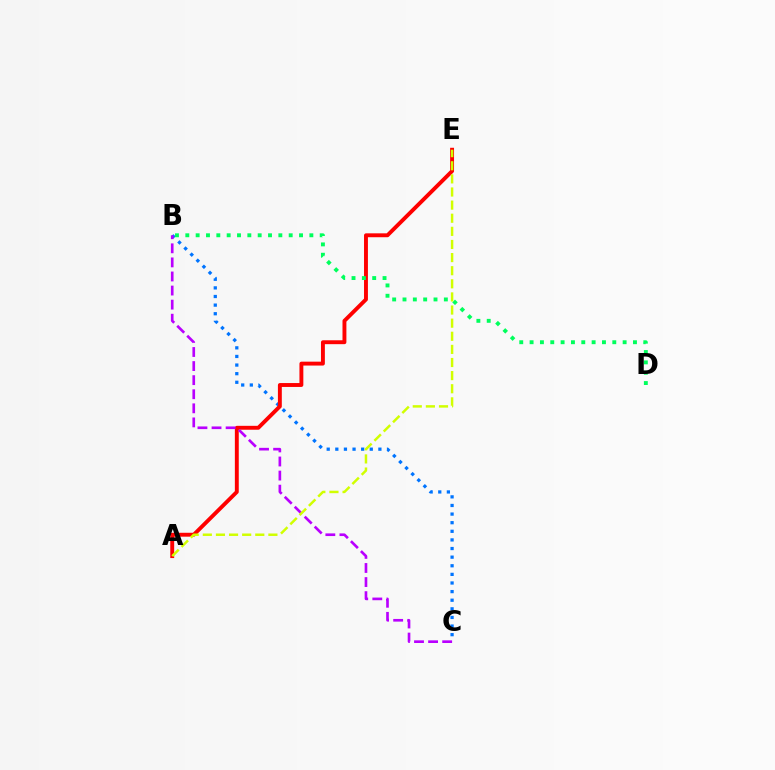{('B', 'C'): [{'color': '#0074ff', 'line_style': 'dotted', 'thickness': 2.34}, {'color': '#b900ff', 'line_style': 'dashed', 'thickness': 1.91}], ('A', 'E'): [{'color': '#ff0000', 'line_style': 'solid', 'thickness': 2.81}, {'color': '#d1ff00', 'line_style': 'dashed', 'thickness': 1.78}], ('B', 'D'): [{'color': '#00ff5c', 'line_style': 'dotted', 'thickness': 2.81}]}